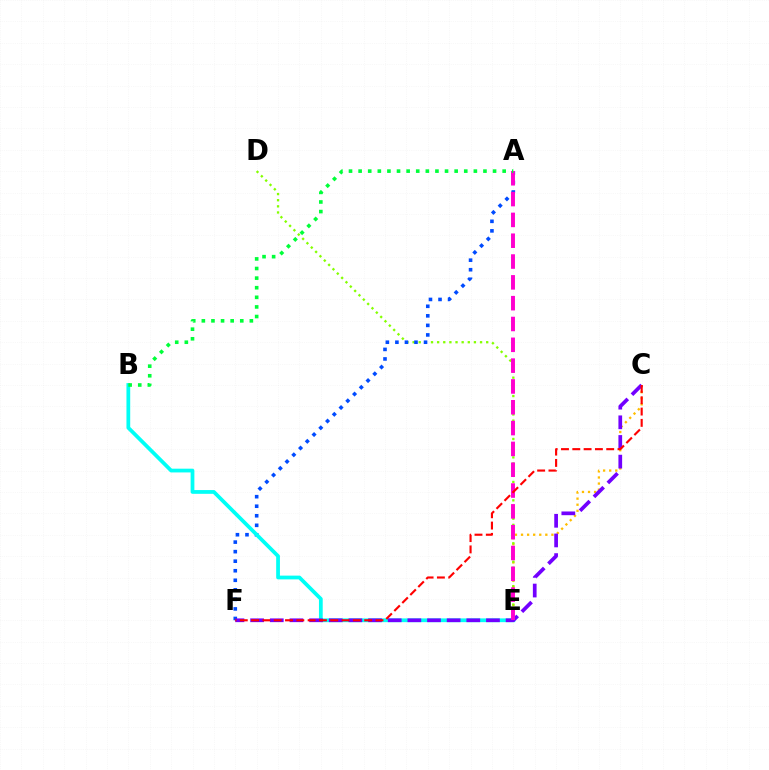{('C', 'E'): [{'color': '#ffbd00', 'line_style': 'dotted', 'thickness': 1.65}], ('D', 'E'): [{'color': '#84ff00', 'line_style': 'dotted', 'thickness': 1.67}], ('A', 'F'): [{'color': '#004bff', 'line_style': 'dotted', 'thickness': 2.59}], ('B', 'E'): [{'color': '#00fff6', 'line_style': 'solid', 'thickness': 2.7}], ('C', 'F'): [{'color': '#7200ff', 'line_style': 'dashed', 'thickness': 2.67}, {'color': '#ff0000', 'line_style': 'dashed', 'thickness': 1.54}], ('A', 'E'): [{'color': '#ff00cf', 'line_style': 'dashed', 'thickness': 2.83}], ('A', 'B'): [{'color': '#00ff39', 'line_style': 'dotted', 'thickness': 2.61}]}